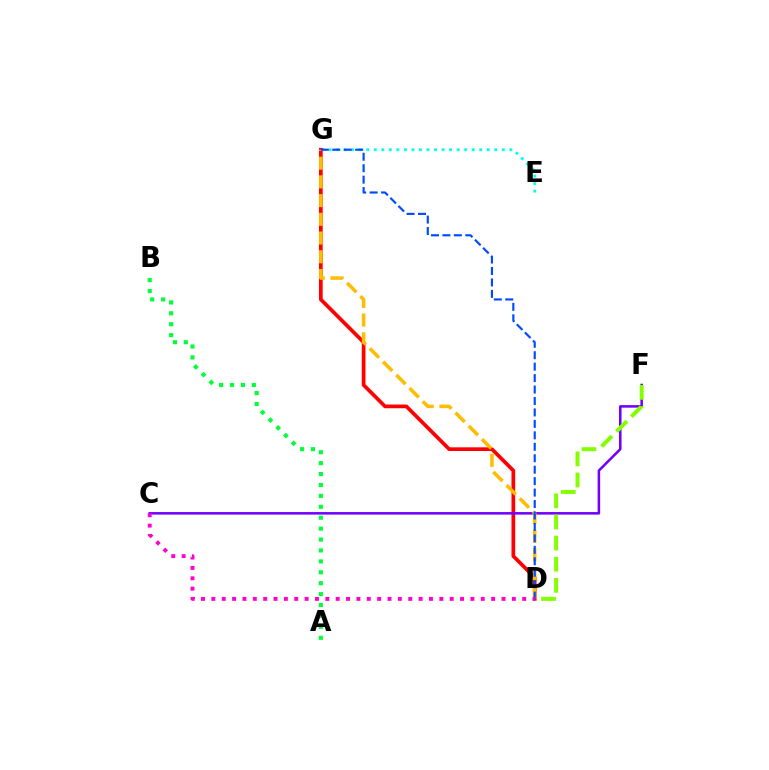{('E', 'G'): [{'color': '#00fff6', 'line_style': 'dotted', 'thickness': 2.05}], ('A', 'B'): [{'color': '#00ff39', 'line_style': 'dotted', 'thickness': 2.97}], ('D', 'G'): [{'color': '#ff0000', 'line_style': 'solid', 'thickness': 2.67}, {'color': '#ffbd00', 'line_style': 'dashed', 'thickness': 2.54}, {'color': '#004bff', 'line_style': 'dashed', 'thickness': 1.56}], ('C', 'F'): [{'color': '#7200ff', 'line_style': 'solid', 'thickness': 1.83}], ('D', 'F'): [{'color': '#84ff00', 'line_style': 'dashed', 'thickness': 2.87}], ('C', 'D'): [{'color': '#ff00cf', 'line_style': 'dotted', 'thickness': 2.82}]}